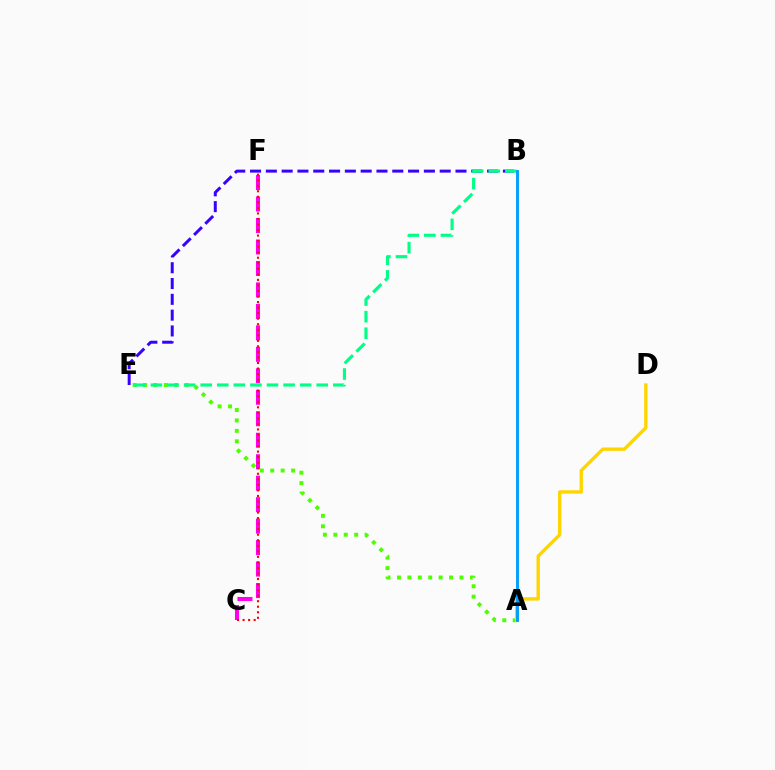{('B', 'E'): [{'color': '#3700ff', 'line_style': 'dashed', 'thickness': 2.15}, {'color': '#00ff86', 'line_style': 'dashed', 'thickness': 2.25}], ('C', 'F'): [{'color': '#ff00ed', 'line_style': 'dashed', 'thickness': 2.92}, {'color': '#ff0000', 'line_style': 'dotted', 'thickness': 1.51}], ('A', 'E'): [{'color': '#4fff00', 'line_style': 'dotted', 'thickness': 2.83}], ('A', 'D'): [{'color': '#ffd500', 'line_style': 'solid', 'thickness': 2.43}], ('A', 'B'): [{'color': '#009eff', 'line_style': 'solid', 'thickness': 2.09}]}